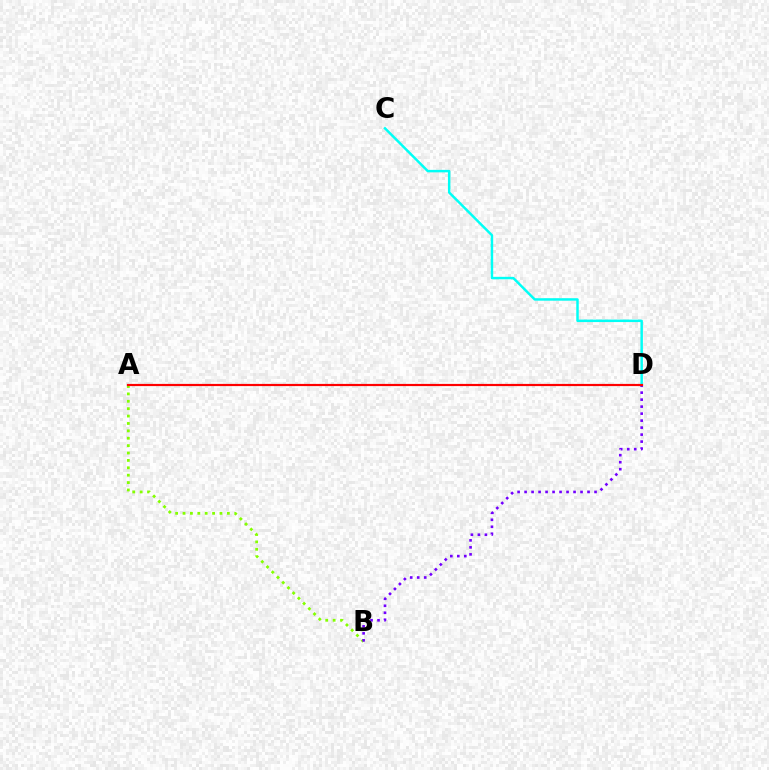{('A', 'B'): [{'color': '#84ff00', 'line_style': 'dotted', 'thickness': 2.01}], ('C', 'D'): [{'color': '#00fff6', 'line_style': 'solid', 'thickness': 1.78}], ('B', 'D'): [{'color': '#7200ff', 'line_style': 'dotted', 'thickness': 1.9}], ('A', 'D'): [{'color': '#ff0000', 'line_style': 'solid', 'thickness': 1.57}]}